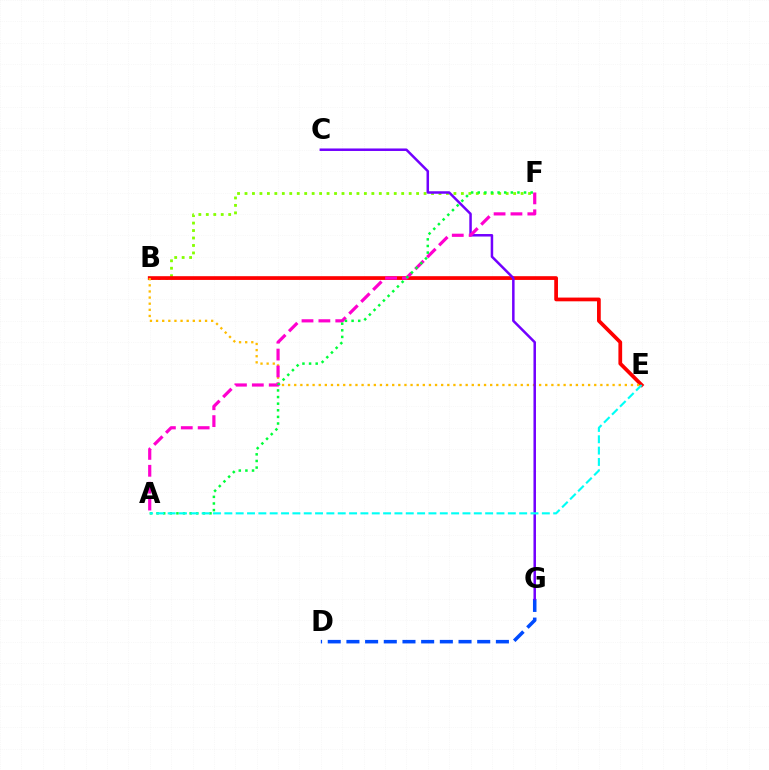{('B', 'F'): [{'color': '#84ff00', 'line_style': 'dotted', 'thickness': 2.03}], ('B', 'E'): [{'color': '#ff0000', 'line_style': 'solid', 'thickness': 2.69}, {'color': '#ffbd00', 'line_style': 'dotted', 'thickness': 1.66}], ('D', 'G'): [{'color': '#004bff', 'line_style': 'dashed', 'thickness': 2.54}], ('C', 'G'): [{'color': '#7200ff', 'line_style': 'solid', 'thickness': 1.8}], ('A', 'F'): [{'color': '#ff00cf', 'line_style': 'dashed', 'thickness': 2.29}, {'color': '#00ff39', 'line_style': 'dotted', 'thickness': 1.8}], ('A', 'E'): [{'color': '#00fff6', 'line_style': 'dashed', 'thickness': 1.54}]}